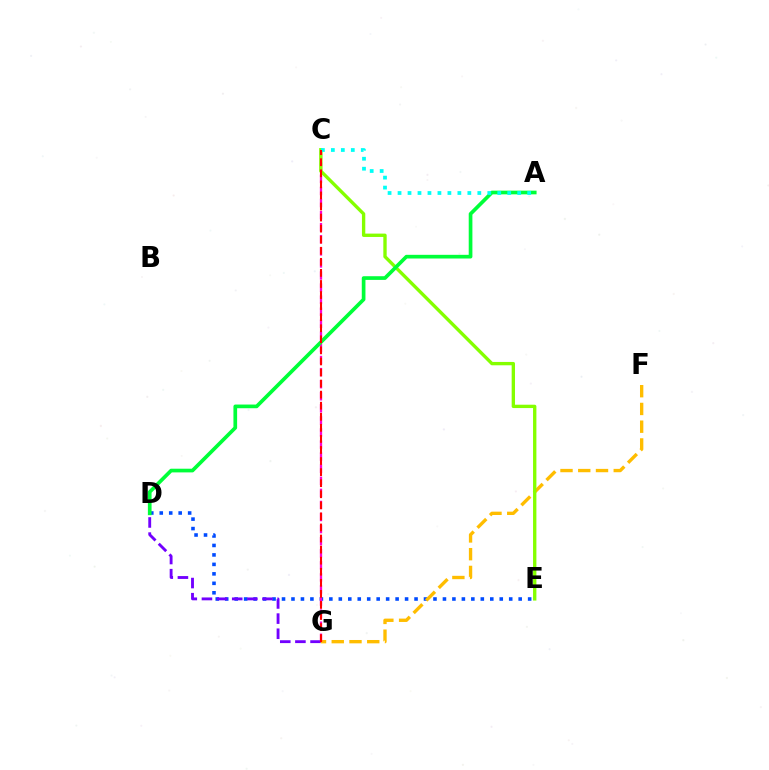{('D', 'E'): [{'color': '#004bff', 'line_style': 'dotted', 'thickness': 2.57}], ('D', 'G'): [{'color': '#7200ff', 'line_style': 'dashed', 'thickness': 2.06}], ('F', 'G'): [{'color': '#ffbd00', 'line_style': 'dashed', 'thickness': 2.41}], ('C', 'G'): [{'color': '#ff00cf', 'line_style': 'dashed', 'thickness': 1.64}, {'color': '#ff0000', 'line_style': 'dashed', 'thickness': 1.5}], ('C', 'E'): [{'color': '#84ff00', 'line_style': 'solid', 'thickness': 2.41}], ('A', 'D'): [{'color': '#00ff39', 'line_style': 'solid', 'thickness': 2.65}], ('A', 'C'): [{'color': '#00fff6', 'line_style': 'dotted', 'thickness': 2.71}]}